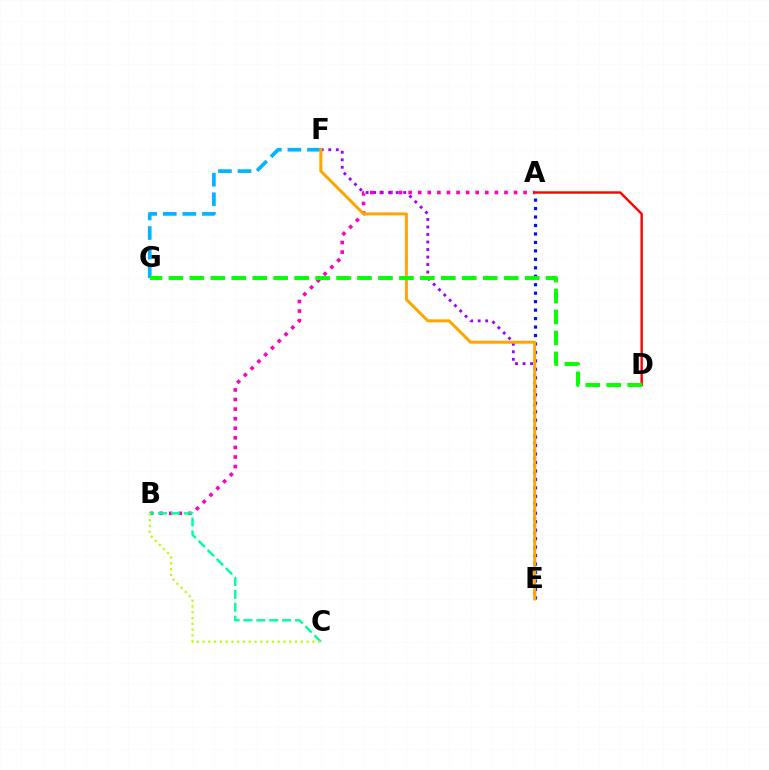{('A', 'E'): [{'color': '#0010ff', 'line_style': 'dotted', 'thickness': 2.3}], ('A', 'B'): [{'color': '#ff00bd', 'line_style': 'dotted', 'thickness': 2.6}], ('E', 'F'): [{'color': '#9b00ff', 'line_style': 'dotted', 'thickness': 2.04}, {'color': '#ffa500', 'line_style': 'solid', 'thickness': 2.15}], ('B', 'C'): [{'color': '#00ff9d', 'line_style': 'dashed', 'thickness': 1.75}, {'color': '#b3ff00', 'line_style': 'dotted', 'thickness': 1.57}], ('F', 'G'): [{'color': '#00b5ff', 'line_style': 'dashed', 'thickness': 2.66}], ('A', 'D'): [{'color': '#ff0000', 'line_style': 'solid', 'thickness': 1.72}], ('D', 'G'): [{'color': '#08ff00', 'line_style': 'dashed', 'thickness': 2.85}]}